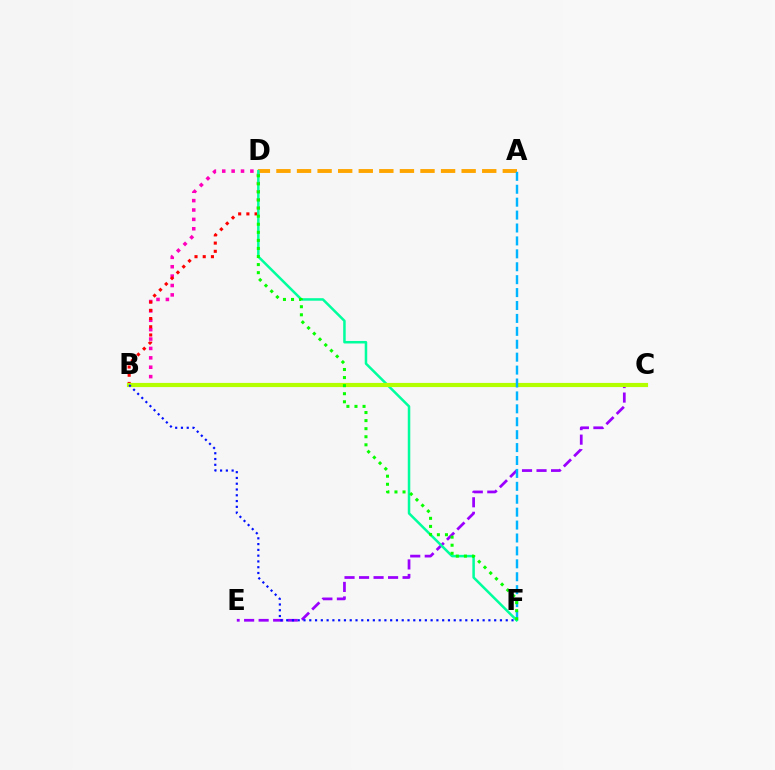{('B', 'D'): [{'color': '#ff00bd', 'line_style': 'dotted', 'thickness': 2.55}, {'color': '#ff0000', 'line_style': 'dotted', 'thickness': 2.23}], ('C', 'E'): [{'color': '#9b00ff', 'line_style': 'dashed', 'thickness': 1.97}], ('A', 'D'): [{'color': '#ffa500', 'line_style': 'dashed', 'thickness': 2.8}], ('D', 'F'): [{'color': '#00ff9d', 'line_style': 'solid', 'thickness': 1.81}, {'color': '#08ff00', 'line_style': 'dotted', 'thickness': 2.19}], ('B', 'C'): [{'color': '#b3ff00', 'line_style': 'solid', 'thickness': 2.99}], ('A', 'F'): [{'color': '#00b5ff', 'line_style': 'dashed', 'thickness': 1.75}], ('B', 'F'): [{'color': '#0010ff', 'line_style': 'dotted', 'thickness': 1.57}]}